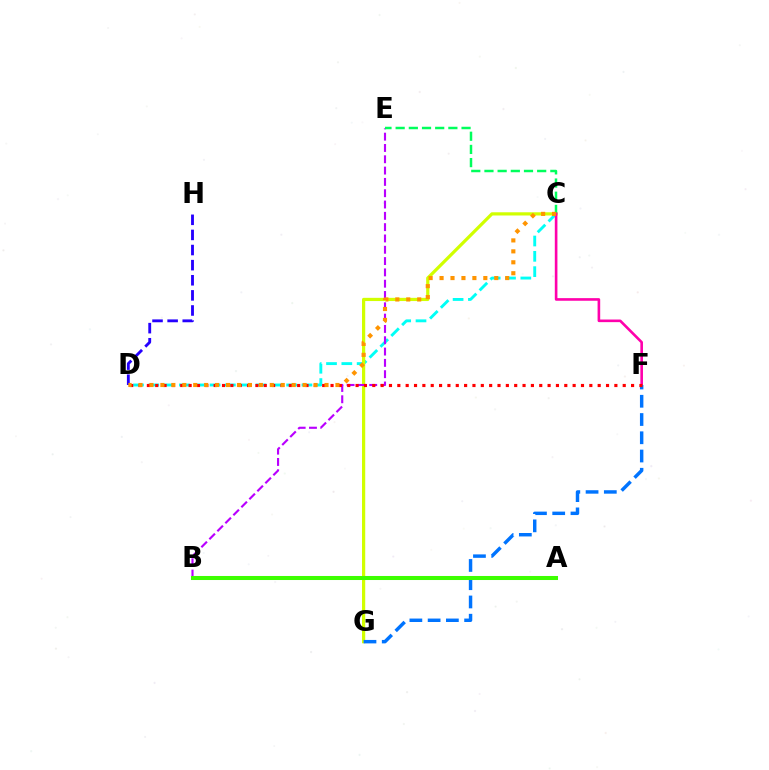{('C', 'D'): [{'color': '#00fff6', 'line_style': 'dashed', 'thickness': 2.08}, {'color': '#ff9400', 'line_style': 'dotted', 'thickness': 2.97}], ('C', 'G'): [{'color': '#d1ff00', 'line_style': 'solid', 'thickness': 2.31}], ('B', 'E'): [{'color': '#b900ff', 'line_style': 'dashed', 'thickness': 1.54}], ('D', 'H'): [{'color': '#2500ff', 'line_style': 'dashed', 'thickness': 2.05}], ('C', 'E'): [{'color': '#00ff5c', 'line_style': 'dashed', 'thickness': 1.79}], ('C', 'F'): [{'color': '#ff00ac', 'line_style': 'solid', 'thickness': 1.89}], ('F', 'G'): [{'color': '#0074ff', 'line_style': 'dashed', 'thickness': 2.48}], ('D', 'F'): [{'color': '#ff0000', 'line_style': 'dotted', 'thickness': 2.27}], ('A', 'B'): [{'color': '#3dff00', 'line_style': 'solid', 'thickness': 2.91}]}